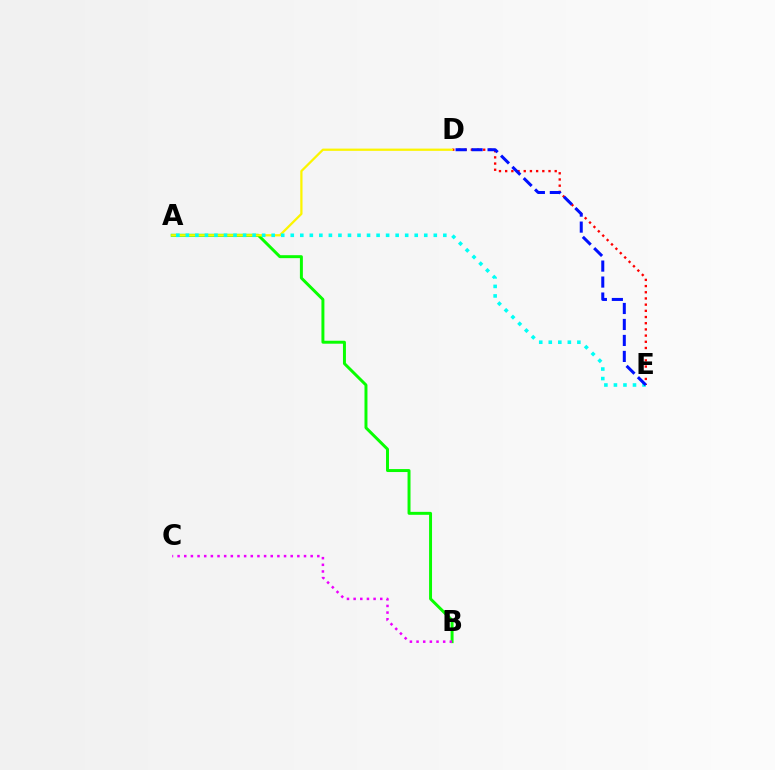{('A', 'B'): [{'color': '#08ff00', 'line_style': 'solid', 'thickness': 2.13}], ('B', 'C'): [{'color': '#ee00ff', 'line_style': 'dotted', 'thickness': 1.81}], ('D', 'E'): [{'color': '#ff0000', 'line_style': 'dotted', 'thickness': 1.68}, {'color': '#0010ff', 'line_style': 'dashed', 'thickness': 2.17}], ('A', 'D'): [{'color': '#fcf500', 'line_style': 'solid', 'thickness': 1.63}], ('A', 'E'): [{'color': '#00fff6', 'line_style': 'dotted', 'thickness': 2.59}]}